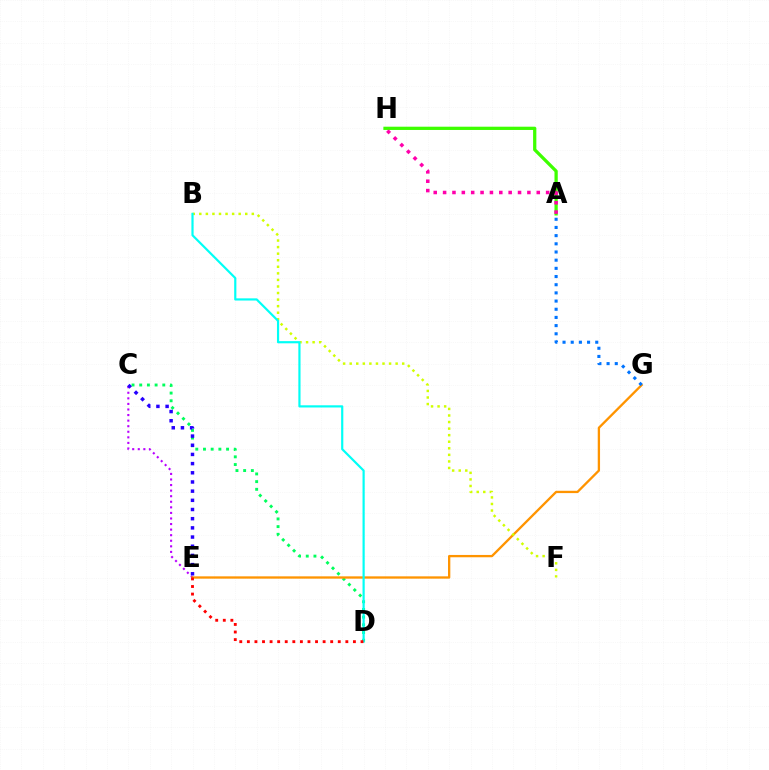{('C', 'E'): [{'color': '#b900ff', 'line_style': 'dotted', 'thickness': 1.51}, {'color': '#2500ff', 'line_style': 'dotted', 'thickness': 2.49}], ('C', 'D'): [{'color': '#00ff5c', 'line_style': 'dotted', 'thickness': 2.09}], ('E', 'G'): [{'color': '#ff9400', 'line_style': 'solid', 'thickness': 1.67}], ('A', 'G'): [{'color': '#0074ff', 'line_style': 'dotted', 'thickness': 2.22}], ('B', 'F'): [{'color': '#d1ff00', 'line_style': 'dotted', 'thickness': 1.78}], ('B', 'D'): [{'color': '#00fff6', 'line_style': 'solid', 'thickness': 1.57}], ('A', 'H'): [{'color': '#3dff00', 'line_style': 'solid', 'thickness': 2.35}, {'color': '#ff00ac', 'line_style': 'dotted', 'thickness': 2.54}], ('D', 'E'): [{'color': '#ff0000', 'line_style': 'dotted', 'thickness': 2.06}]}